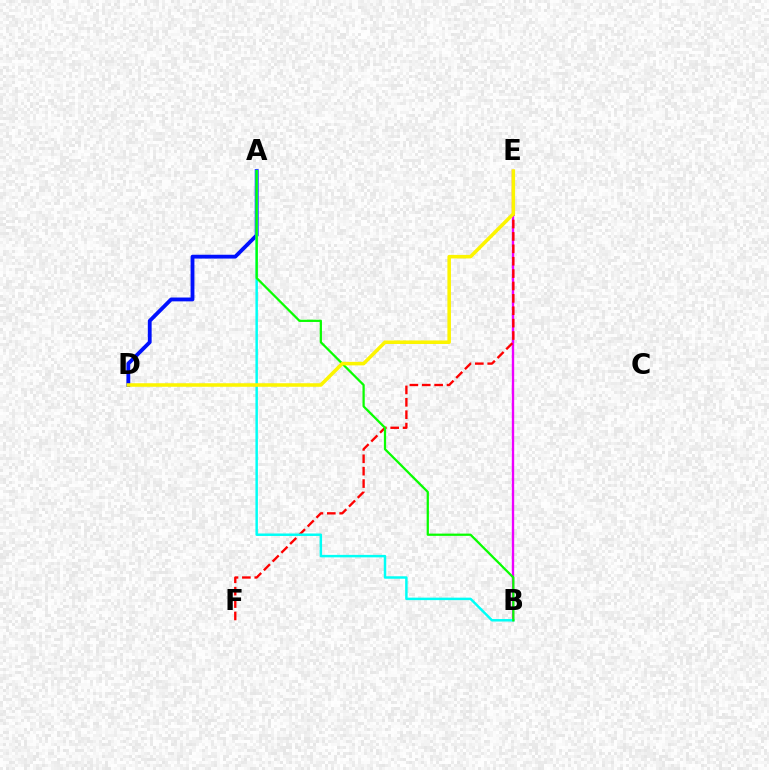{('A', 'D'): [{'color': '#0010ff', 'line_style': 'solid', 'thickness': 2.76}], ('B', 'E'): [{'color': '#ee00ff', 'line_style': 'solid', 'thickness': 1.71}], ('E', 'F'): [{'color': '#ff0000', 'line_style': 'dashed', 'thickness': 1.68}], ('A', 'B'): [{'color': '#00fff6', 'line_style': 'solid', 'thickness': 1.78}, {'color': '#08ff00', 'line_style': 'solid', 'thickness': 1.61}], ('D', 'E'): [{'color': '#fcf500', 'line_style': 'solid', 'thickness': 2.55}]}